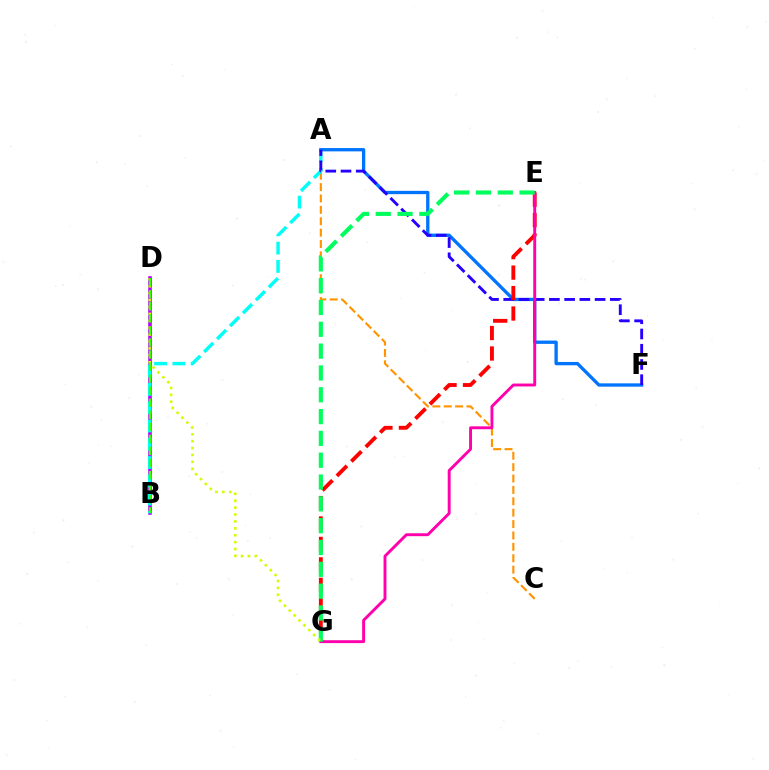{('B', 'D'): [{'color': '#b900ff', 'line_style': 'solid', 'thickness': 2.59}, {'color': '#3dff00', 'line_style': 'dashed', 'thickness': 1.64}], ('A', 'C'): [{'color': '#ff9400', 'line_style': 'dashed', 'thickness': 1.55}], ('A', 'B'): [{'color': '#00fff6', 'line_style': 'dashed', 'thickness': 2.48}], ('A', 'F'): [{'color': '#0074ff', 'line_style': 'solid', 'thickness': 2.38}, {'color': '#2500ff', 'line_style': 'dashed', 'thickness': 2.07}], ('E', 'G'): [{'color': '#ff0000', 'line_style': 'dashed', 'thickness': 2.78}, {'color': '#ff00ac', 'line_style': 'solid', 'thickness': 2.09}, {'color': '#00ff5c', 'line_style': 'dashed', 'thickness': 2.96}], ('D', 'G'): [{'color': '#d1ff00', 'line_style': 'dotted', 'thickness': 1.88}]}